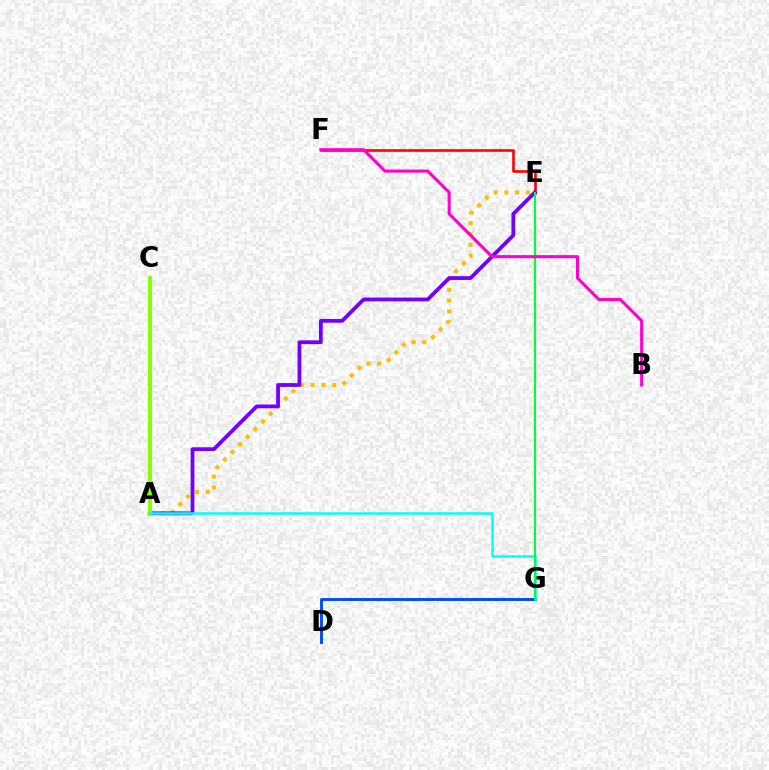{('D', 'G'): [{'color': '#004bff', 'line_style': 'solid', 'thickness': 2.1}], ('A', 'E'): [{'color': '#ffbd00', 'line_style': 'dotted', 'thickness': 2.93}, {'color': '#7200ff', 'line_style': 'solid', 'thickness': 2.73}], ('E', 'F'): [{'color': '#ff0000', 'line_style': 'solid', 'thickness': 1.87}], ('A', 'C'): [{'color': '#84ff00', 'line_style': 'solid', 'thickness': 2.79}], ('A', 'G'): [{'color': '#00fff6', 'line_style': 'solid', 'thickness': 1.8}], ('E', 'G'): [{'color': '#00ff39', 'line_style': 'solid', 'thickness': 1.51}], ('B', 'F'): [{'color': '#ff00cf', 'line_style': 'solid', 'thickness': 2.22}]}